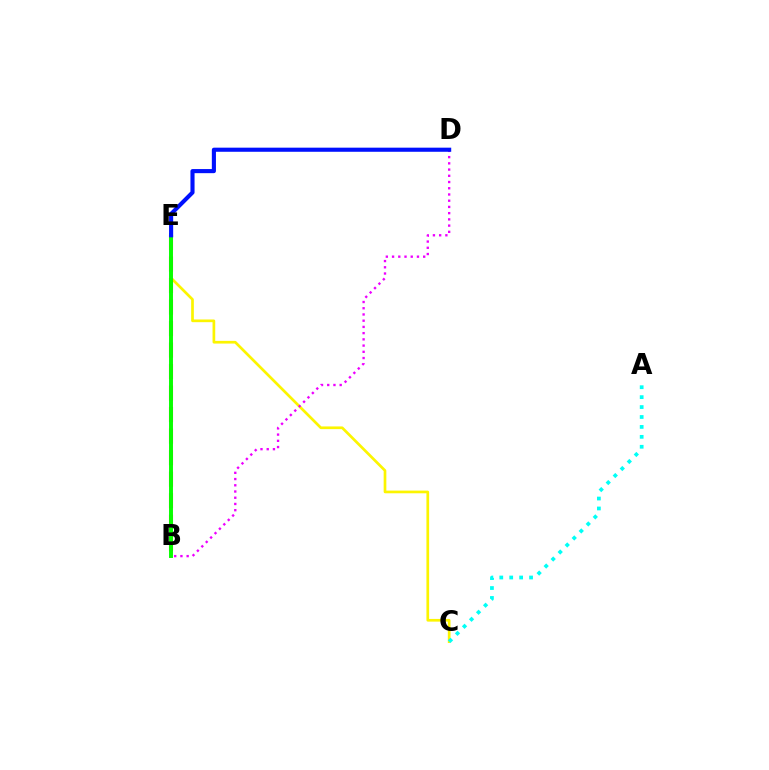{('C', 'E'): [{'color': '#fcf500', 'line_style': 'solid', 'thickness': 1.94}], ('B', 'D'): [{'color': '#ee00ff', 'line_style': 'dotted', 'thickness': 1.69}], ('A', 'C'): [{'color': '#00fff6', 'line_style': 'dotted', 'thickness': 2.7}], ('B', 'E'): [{'color': '#ff0000', 'line_style': 'dashed', 'thickness': 2.92}, {'color': '#08ff00', 'line_style': 'solid', 'thickness': 2.83}], ('D', 'E'): [{'color': '#0010ff', 'line_style': 'solid', 'thickness': 2.96}]}